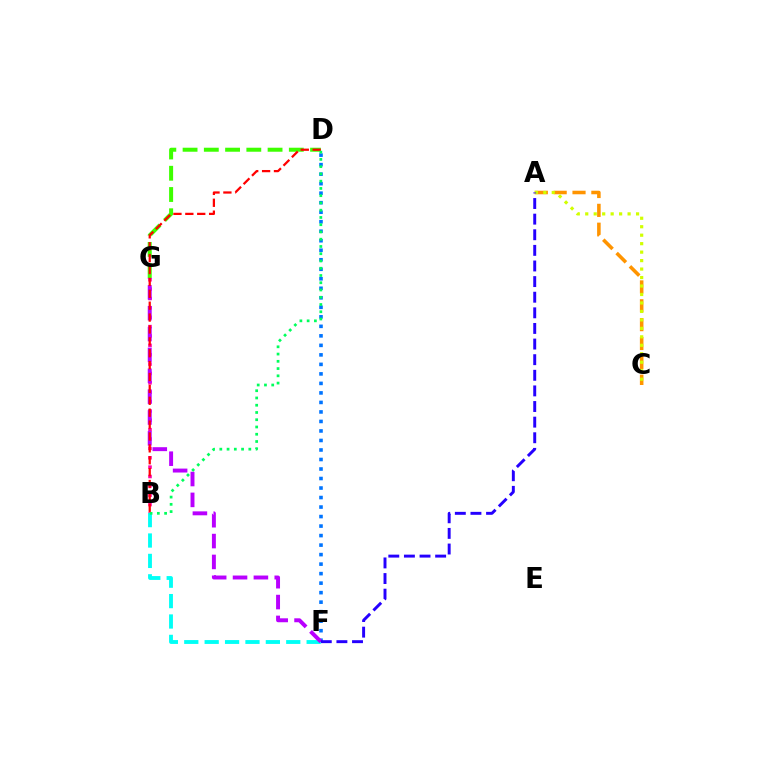{('D', 'G'): [{'color': '#3dff00', 'line_style': 'dashed', 'thickness': 2.89}], ('D', 'F'): [{'color': '#0074ff', 'line_style': 'dotted', 'thickness': 2.58}], ('A', 'C'): [{'color': '#ff9400', 'line_style': 'dashed', 'thickness': 2.56}, {'color': '#d1ff00', 'line_style': 'dotted', 'thickness': 2.3}], ('B', 'G'): [{'color': '#ff00ac', 'line_style': 'dotted', 'thickness': 2.55}], ('B', 'F'): [{'color': '#00fff6', 'line_style': 'dashed', 'thickness': 2.77}], ('F', 'G'): [{'color': '#b900ff', 'line_style': 'dashed', 'thickness': 2.83}], ('A', 'F'): [{'color': '#2500ff', 'line_style': 'dashed', 'thickness': 2.12}], ('B', 'D'): [{'color': '#ff0000', 'line_style': 'dashed', 'thickness': 1.62}, {'color': '#00ff5c', 'line_style': 'dotted', 'thickness': 1.97}]}